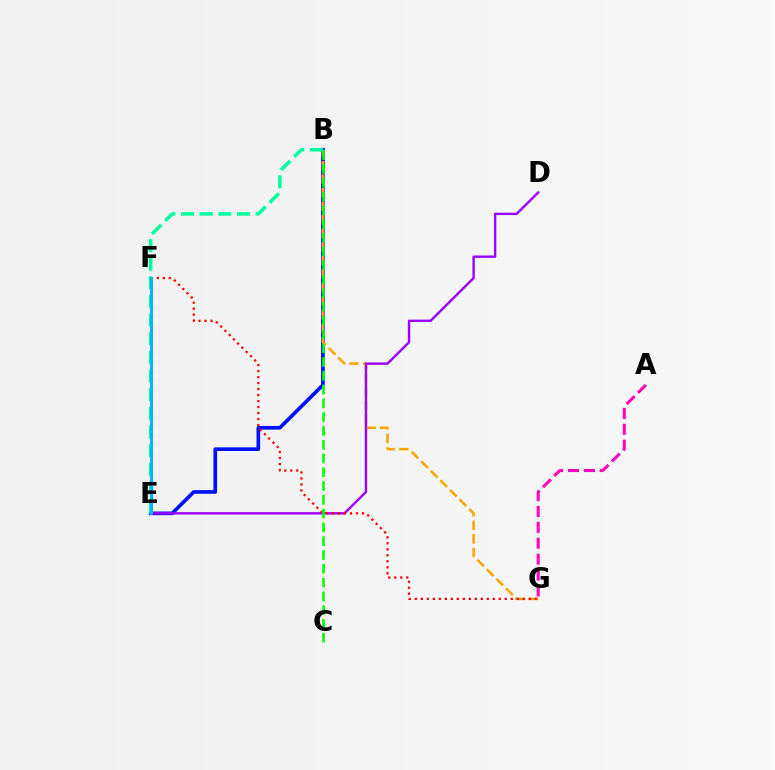{('B', 'E'): [{'color': '#0010ff', 'line_style': 'solid', 'thickness': 2.64}, {'color': '#00ff9d', 'line_style': 'dashed', 'thickness': 2.53}], ('E', 'F'): [{'color': '#b3ff00', 'line_style': 'dotted', 'thickness': 2.49}, {'color': '#00b5ff', 'line_style': 'solid', 'thickness': 2.13}], ('B', 'G'): [{'color': '#ffa500', 'line_style': 'dashed', 'thickness': 1.84}], ('D', 'E'): [{'color': '#9b00ff', 'line_style': 'solid', 'thickness': 1.73}], ('F', 'G'): [{'color': '#ff0000', 'line_style': 'dotted', 'thickness': 1.63}], ('A', 'G'): [{'color': '#ff00bd', 'line_style': 'dashed', 'thickness': 2.16}], ('B', 'C'): [{'color': '#08ff00', 'line_style': 'dashed', 'thickness': 1.87}]}